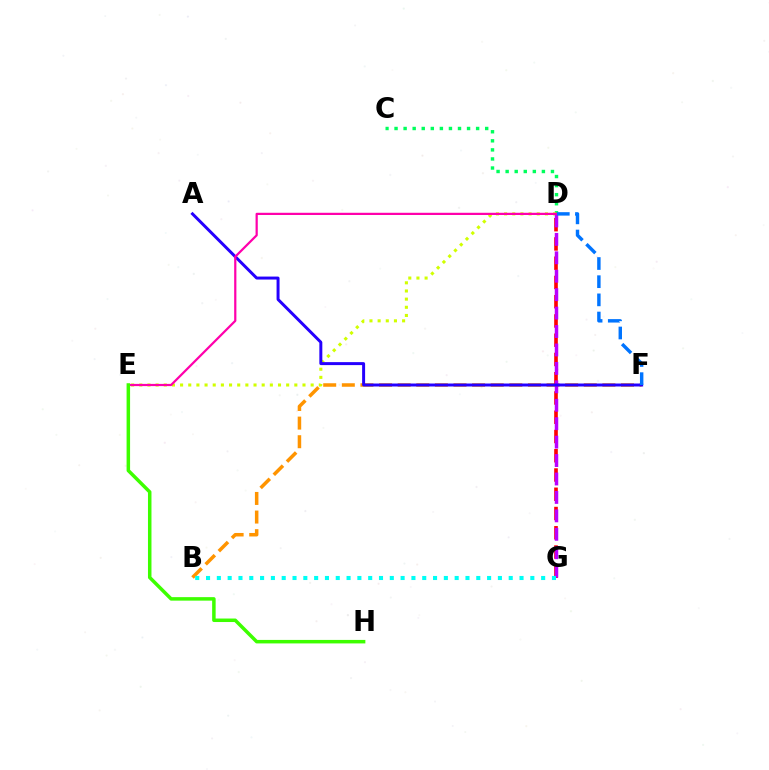{('B', 'F'): [{'color': '#ff9400', 'line_style': 'dashed', 'thickness': 2.53}], ('D', 'G'): [{'color': '#ff0000', 'line_style': 'dashed', 'thickness': 2.62}, {'color': '#b900ff', 'line_style': 'dashed', 'thickness': 2.5}], ('C', 'D'): [{'color': '#00ff5c', 'line_style': 'dotted', 'thickness': 2.46}], ('D', 'E'): [{'color': '#d1ff00', 'line_style': 'dotted', 'thickness': 2.22}, {'color': '#ff00ac', 'line_style': 'solid', 'thickness': 1.6}], ('B', 'G'): [{'color': '#00fff6', 'line_style': 'dotted', 'thickness': 2.94}], ('A', 'F'): [{'color': '#2500ff', 'line_style': 'solid', 'thickness': 2.14}], ('D', 'F'): [{'color': '#0074ff', 'line_style': 'dashed', 'thickness': 2.47}], ('E', 'H'): [{'color': '#3dff00', 'line_style': 'solid', 'thickness': 2.52}]}